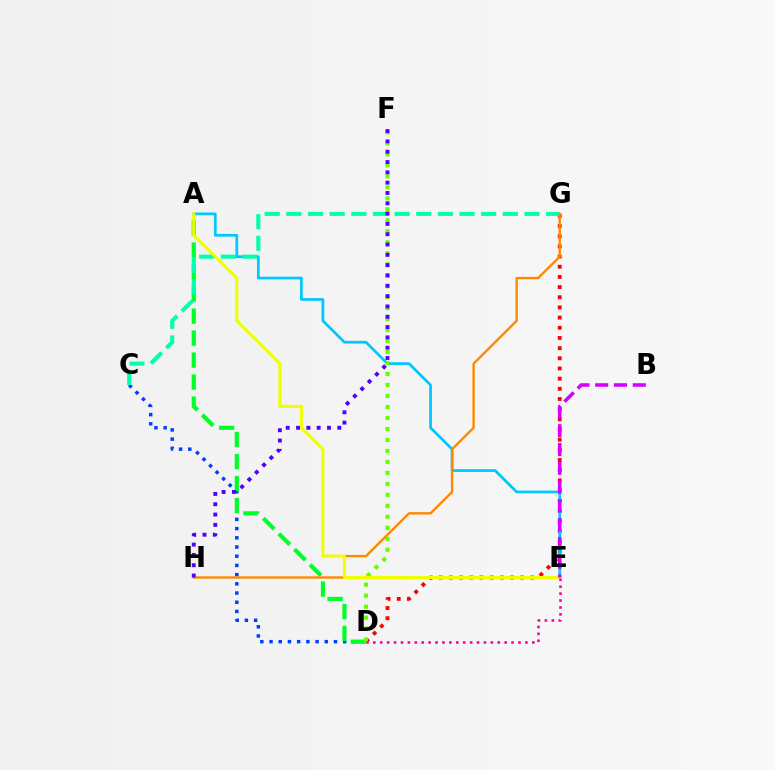{('D', 'G'): [{'color': '#ff0000', 'line_style': 'dotted', 'thickness': 2.76}], ('A', 'E'): [{'color': '#00c7ff', 'line_style': 'solid', 'thickness': 1.97}, {'color': '#eeff00', 'line_style': 'solid', 'thickness': 2.21}], ('C', 'D'): [{'color': '#003fff', 'line_style': 'dotted', 'thickness': 2.5}], ('A', 'D'): [{'color': '#00ff27', 'line_style': 'dashed', 'thickness': 2.99}], ('C', 'G'): [{'color': '#00ffaf', 'line_style': 'dashed', 'thickness': 2.94}], ('D', 'F'): [{'color': '#66ff00', 'line_style': 'dotted', 'thickness': 2.98}], ('G', 'H'): [{'color': '#ff8800', 'line_style': 'solid', 'thickness': 1.71}], ('D', 'E'): [{'color': '#ff00a0', 'line_style': 'dotted', 'thickness': 1.88}], ('F', 'H'): [{'color': '#4f00ff', 'line_style': 'dotted', 'thickness': 2.8}], ('B', 'E'): [{'color': '#d600ff', 'line_style': 'dashed', 'thickness': 2.55}]}